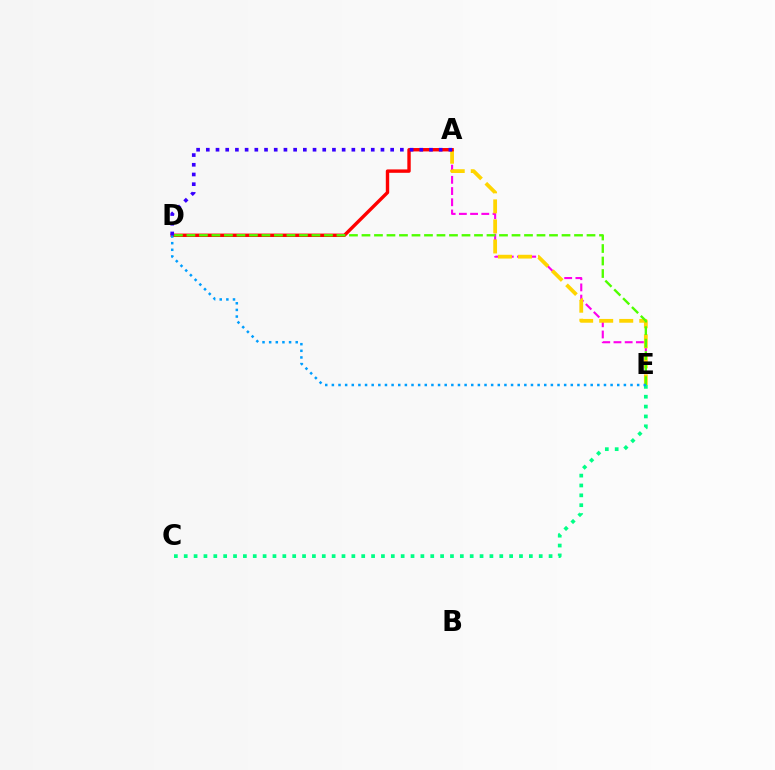{('A', 'E'): [{'color': '#ff00ed', 'line_style': 'dashed', 'thickness': 1.52}, {'color': '#ffd500', 'line_style': 'dashed', 'thickness': 2.72}], ('C', 'E'): [{'color': '#00ff86', 'line_style': 'dotted', 'thickness': 2.68}], ('A', 'D'): [{'color': '#ff0000', 'line_style': 'solid', 'thickness': 2.44}, {'color': '#3700ff', 'line_style': 'dotted', 'thickness': 2.64}], ('D', 'E'): [{'color': '#4fff00', 'line_style': 'dashed', 'thickness': 1.7}, {'color': '#009eff', 'line_style': 'dotted', 'thickness': 1.8}]}